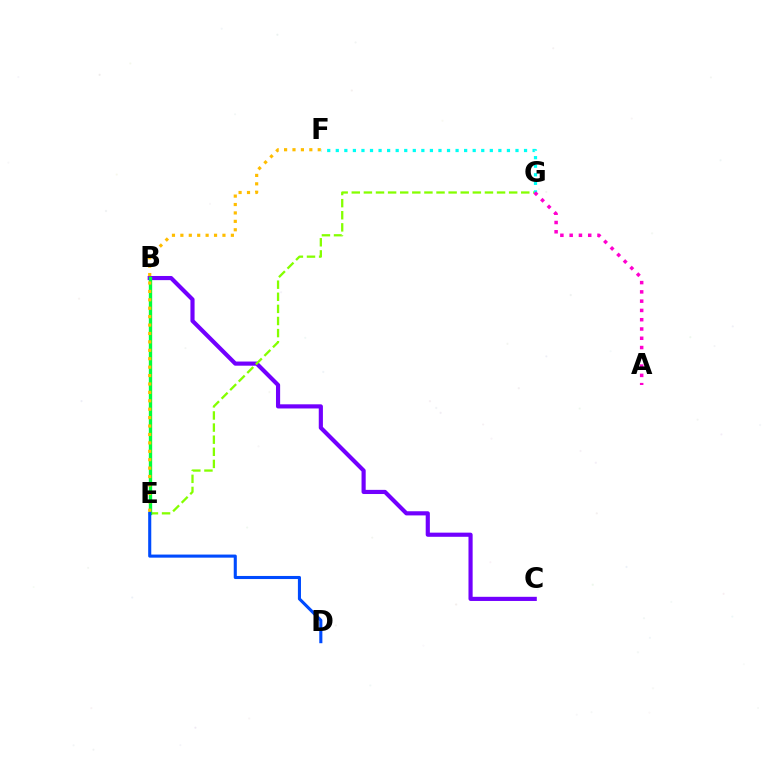{('B', 'E'): [{'color': '#ff0000', 'line_style': 'solid', 'thickness': 2.18}, {'color': '#00ff39', 'line_style': 'solid', 'thickness': 2.39}], ('B', 'C'): [{'color': '#7200ff', 'line_style': 'solid', 'thickness': 2.99}], ('E', 'G'): [{'color': '#84ff00', 'line_style': 'dashed', 'thickness': 1.64}], ('F', 'G'): [{'color': '#00fff6', 'line_style': 'dotted', 'thickness': 2.32}], ('D', 'E'): [{'color': '#004bff', 'line_style': 'solid', 'thickness': 2.22}], ('A', 'G'): [{'color': '#ff00cf', 'line_style': 'dotted', 'thickness': 2.52}], ('E', 'F'): [{'color': '#ffbd00', 'line_style': 'dotted', 'thickness': 2.29}]}